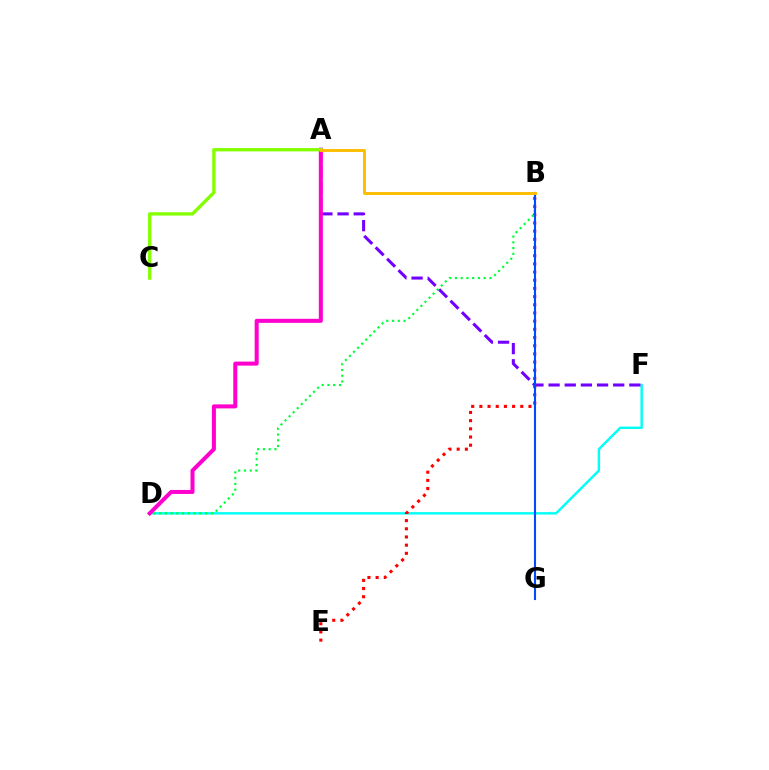{('D', 'F'): [{'color': '#00fff6', 'line_style': 'solid', 'thickness': 1.74}], ('A', 'F'): [{'color': '#7200ff', 'line_style': 'dashed', 'thickness': 2.19}], ('A', 'D'): [{'color': '#ff00cf', 'line_style': 'solid', 'thickness': 2.9}], ('B', 'E'): [{'color': '#ff0000', 'line_style': 'dotted', 'thickness': 2.22}], ('A', 'C'): [{'color': '#84ff00', 'line_style': 'solid', 'thickness': 2.4}], ('B', 'D'): [{'color': '#00ff39', 'line_style': 'dotted', 'thickness': 1.56}], ('B', 'G'): [{'color': '#004bff', 'line_style': 'solid', 'thickness': 1.52}], ('A', 'B'): [{'color': '#ffbd00', 'line_style': 'solid', 'thickness': 2.1}]}